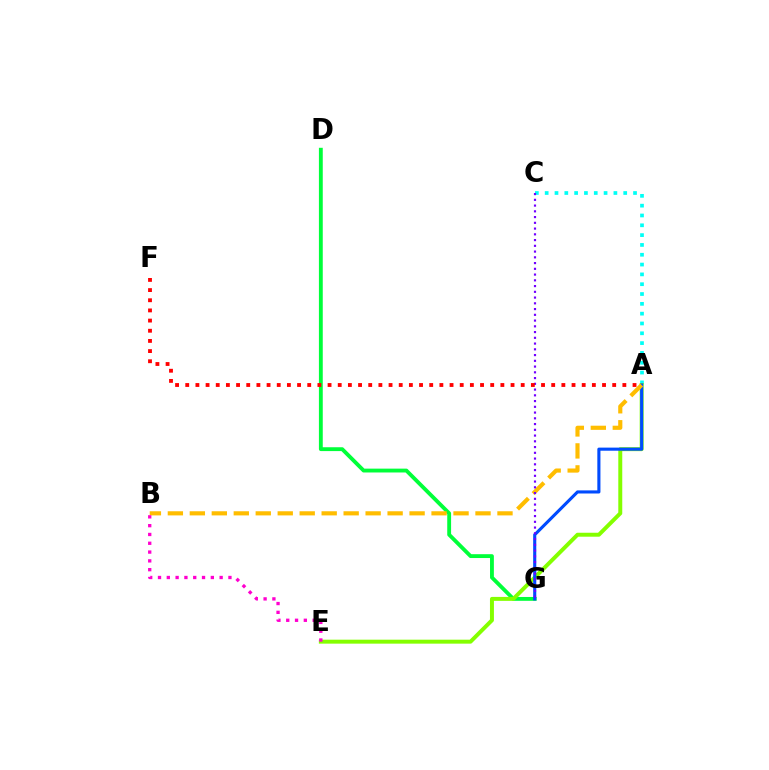{('A', 'C'): [{'color': '#00fff6', 'line_style': 'dotted', 'thickness': 2.67}], ('D', 'G'): [{'color': '#00ff39', 'line_style': 'solid', 'thickness': 2.77}], ('A', 'E'): [{'color': '#84ff00', 'line_style': 'solid', 'thickness': 2.85}], ('A', 'G'): [{'color': '#004bff', 'line_style': 'solid', 'thickness': 2.24}], ('A', 'B'): [{'color': '#ffbd00', 'line_style': 'dashed', 'thickness': 2.99}], ('C', 'G'): [{'color': '#7200ff', 'line_style': 'dotted', 'thickness': 1.56}], ('B', 'E'): [{'color': '#ff00cf', 'line_style': 'dotted', 'thickness': 2.39}], ('A', 'F'): [{'color': '#ff0000', 'line_style': 'dotted', 'thickness': 2.76}]}